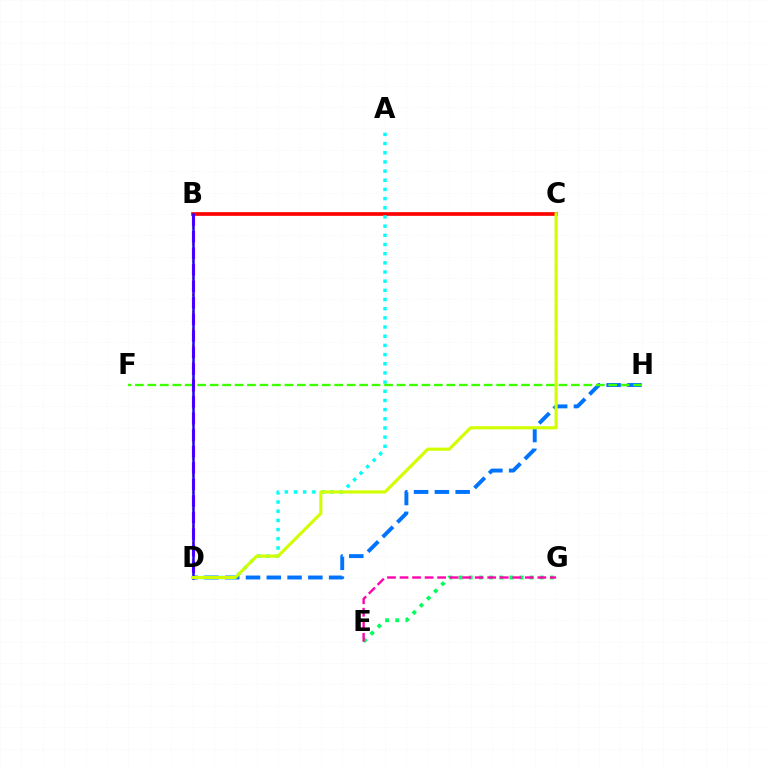{('B', 'C'): [{'color': '#ff0000', 'line_style': 'solid', 'thickness': 2.65}], ('D', 'H'): [{'color': '#0074ff', 'line_style': 'dashed', 'thickness': 2.82}], ('B', 'D'): [{'color': '#ff9400', 'line_style': 'dotted', 'thickness': 1.53}, {'color': '#b900ff', 'line_style': 'dashed', 'thickness': 2.24}, {'color': '#2500ff', 'line_style': 'solid', 'thickness': 1.8}], ('A', 'D'): [{'color': '#00fff6', 'line_style': 'dotted', 'thickness': 2.49}], ('F', 'H'): [{'color': '#3dff00', 'line_style': 'dashed', 'thickness': 1.69}], ('E', 'G'): [{'color': '#00ff5c', 'line_style': 'dotted', 'thickness': 2.75}, {'color': '#ff00ac', 'line_style': 'dashed', 'thickness': 1.7}], ('C', 'D'): [{'color': '#d1ff00', 'line_style': 'solid', 'thickness': 2.26}]}